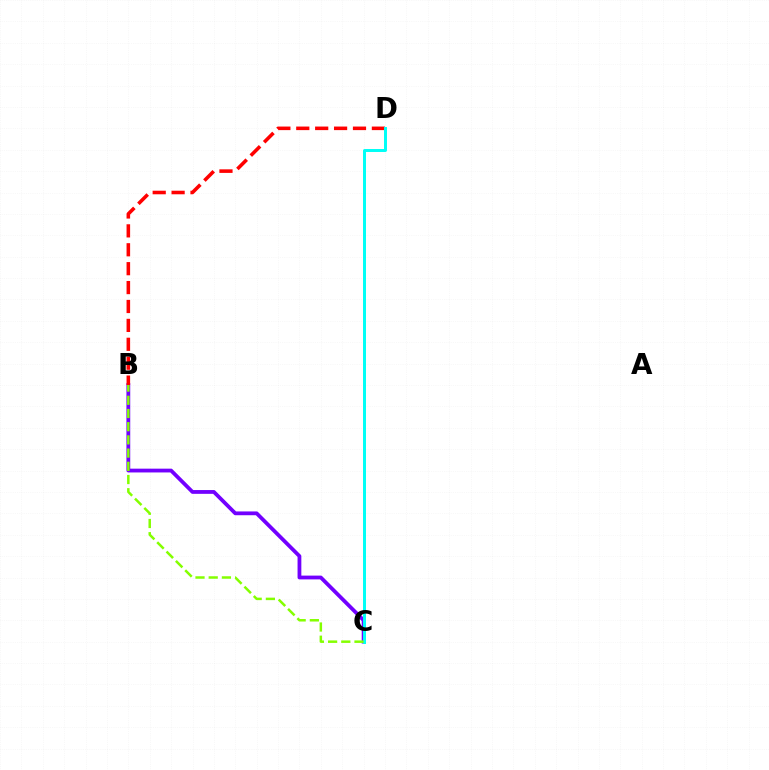{('B', 'C'): [{'color': '#7200ff', 'line_style': 'solid', 'thickness': 2.73}, {'color': '#84ff00', 'line_style': 'dashed', 'thickness': 1.79}], ('B', 'D'): [{'color': '#ff0000', 'line_style': 'dashed', 'thickness': 2.57}], ('C', 'D'): [{'color': '#00fff6', 'line_style': 'solid', 'thickness': 2.14}]}